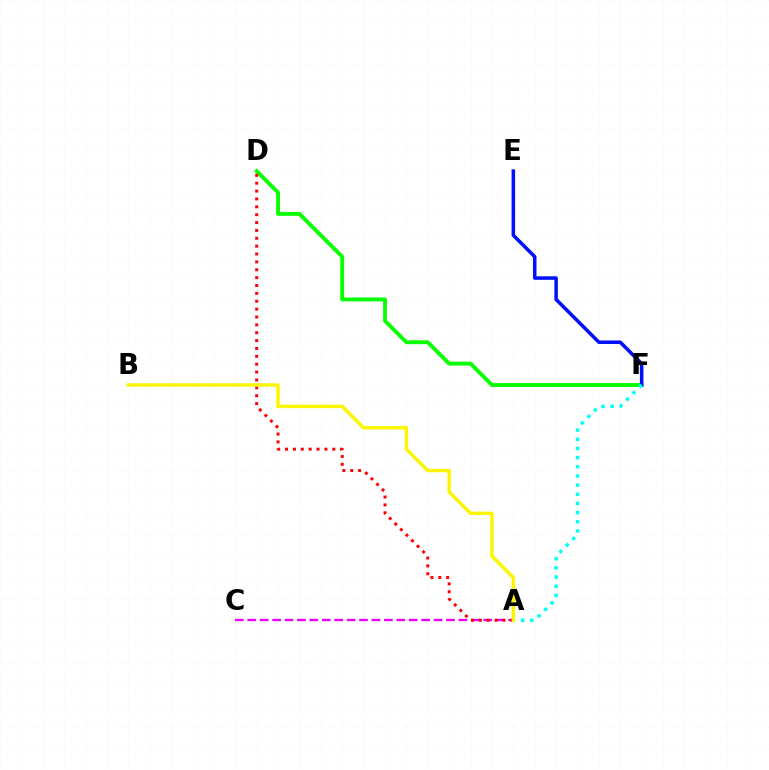{('D', 'F'): [{'color': '#08ff00', 'line_style': 'solid', 'thickness': 2.79}], ('A', 'C'): [{'color': '#ee00ff', 'line_style': 'dashed', 'thickness': 1.69}], ('E', 'F'): [{'color': '#0010ff', 'line_style': 'solid', 'thickness': 2.54}], ('A', 'F'): [{'color': '#00fff6', 'line_style': 'dotted', 'thickness': 2.49}], ('A', 'D'): [{'color': '#ff0000', 'line_style': 'dotted', 'thickness': 2.14}], ('A', 'B'): [{'color': '#fcf500', 'line_style': 'solid', 'thickness': 2.48}]}